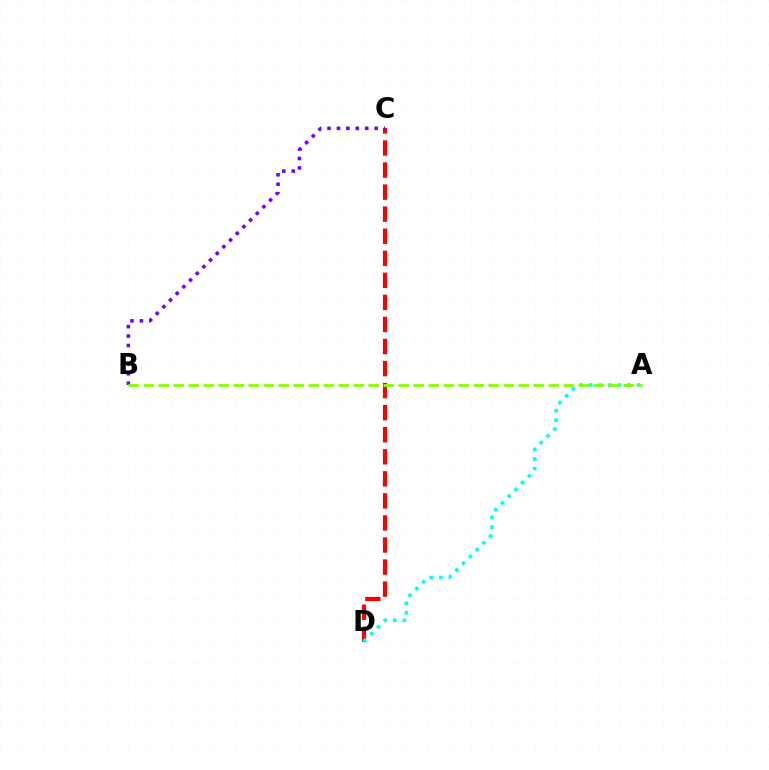{('C', 'D'): [{'color': '#ff0000', 'line_style': 'dashed', 'thickness': 3.0}], ('B', 'C'): [{'color': '#7200ff', 'line_style': 'dotted', 'thickness': 2.56}], ('A', 'D'): [{'color': '#00fff6', 'line_style': 'dotted', 'thickness': 2.59}], ('A', 'B'): [{'color': '#84ff00', 'line_style': 'dashed', 'thickness': 2.04}]}